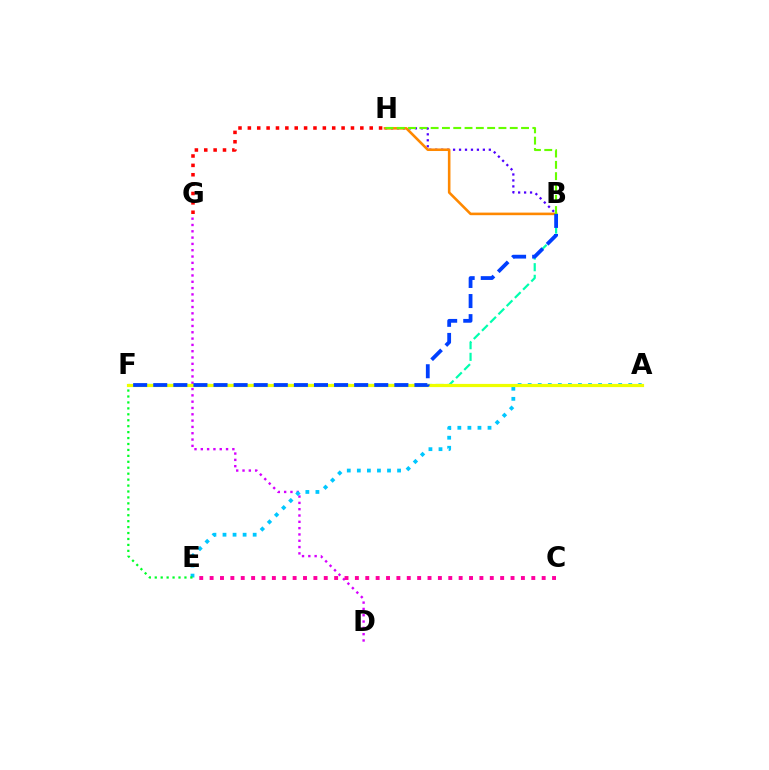{('D', 'G'): [{'color': '#d600ff', 'line_style': 'dotted', 'thickness': 1.71}], ('B', 'H'): [{'color': '#4f00ff', 'line_style': 'dotted', 'thickness': 1.62}, {'color': '#ff8800', 'line_style': 'solid', 'thickness': 1.86}, {'color': '#66ff00', 'line_style': 'dashed', 'thickness': 1.54}], ('G', 'H'): [{'color': '#ff0000', 'line_style': 'dotted', 'thickness': 2.55}], ('B', 'F'): [{'color': '#00ffaf', 'line_style': 'dashed', 'thickness': 1.58}, {'color': '#003fff', 'line_style': 'dashed', 'thickness': 2.73}], ('A', 'E'): [{'color': '#00c7ff', 'line_style': 'dotted', 'thickness': 2.73}], ('E', 'F'): [{'color': '#00ff27', 'line_style': 'dotted', 'thickness': 1.61}], ('C', 'E'): [{'color': '#ff00a0', 'line_style': 'dotted', 'thickness': 2.82}], ('A', 'F'): [{'color': '#eeff00', 'line_style': 'solid', 'thickness': 2.29}]}